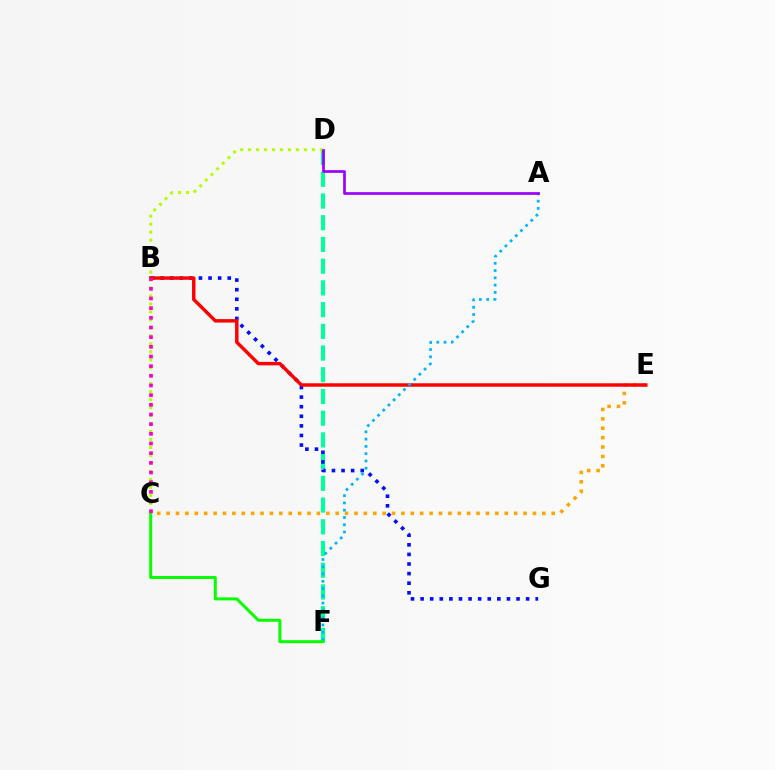{('C', 'E'): [{'color': '#ffa500', 'line_style': 'dotted', 'thickness': 2.55}], ('D', 'F'): [{'color': '#00ff9d', 'line_style': 'dashed', 'thickness': 2.95}], ('B', 'G'): [{'color': '#0010ff', 'line_style': 'dotted', 'thickness': 2.61}], ('B', 'E'): [{'color': '#ff0000', 'line_style': 'solid', 'thickness': 2.48}], ('C', 'D'): [{'color': '#b3ff00', 'line_style': 'dotted', 'thickness': 2.17}], ('A', 'F'): [{'color': '#00b5ff', 'line_style': 'dotted', 'thickness': 1.98}], ('C', 'F'): [{'color': '#08ff00', 'line_style': 'solid', 'thickness': 2.16}], ('A', 'D'): [{'color': '#9b00ff', 'line_style': 'solid', 'thickness': 1.94}], ('B', 'C'): [{'color': '#ff00bd', 'line_style': 'dotted', 'thickness': 2.63}]}